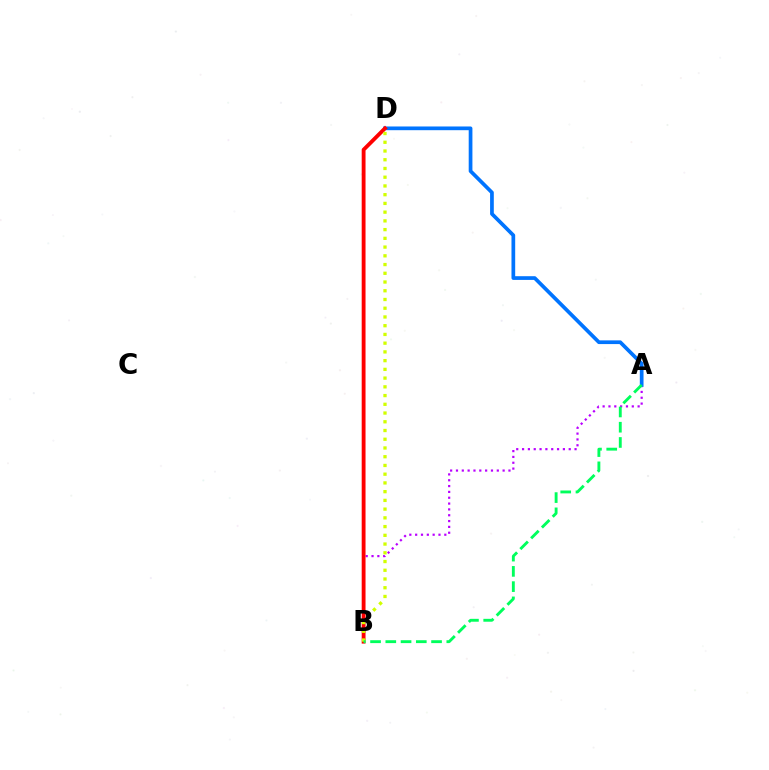{('A', 'B'): [{'color': '#b900ff', 'line_style': 'dotted', 'thickness': 1.58}, {'color': '#00ff5c', 'line_style': 'dashed', 'thickness': 2.07}], ('A', 'D'): [{'color': '#0074ff', 'line_style': 'solid', 'thickness': 2.67}], ('B', 'D'): [{'color': '#ff0000', 'line_style': 'solid', 'thickness': 2.76}, {'color': '#d1ff00', 'line_style': 'dotted', 'thickness': 2.37}]}